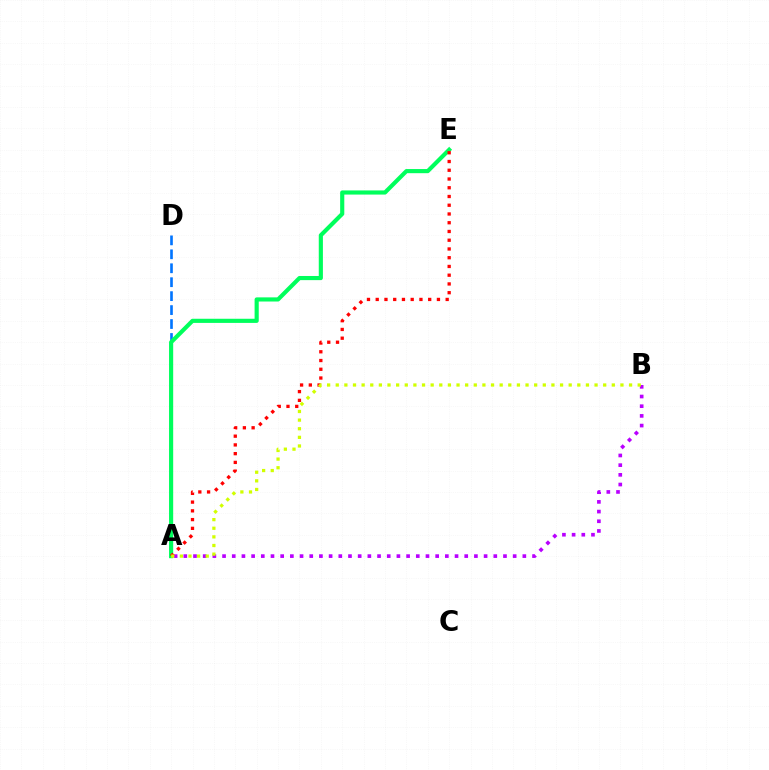{('A', 'D'): [{'color': '#0074ff', 'line_style': 'dashed', 'thickness': 1.89}], ('A', 'E'): [{'color': '#00ff5c', 'line_style': 'solid', 'thickness': 2.98}, {'color': '#ff0000', 'line_style': 'dotted', 'thickness': 2.38}], ('A', 'B'): [{'color': '#b900ff', 'line_style': 'dotted', 'thickness': 2.63}, {'color': '#d1ff00', 'line_style': 'dotted', 'thickness': 2.34}]}